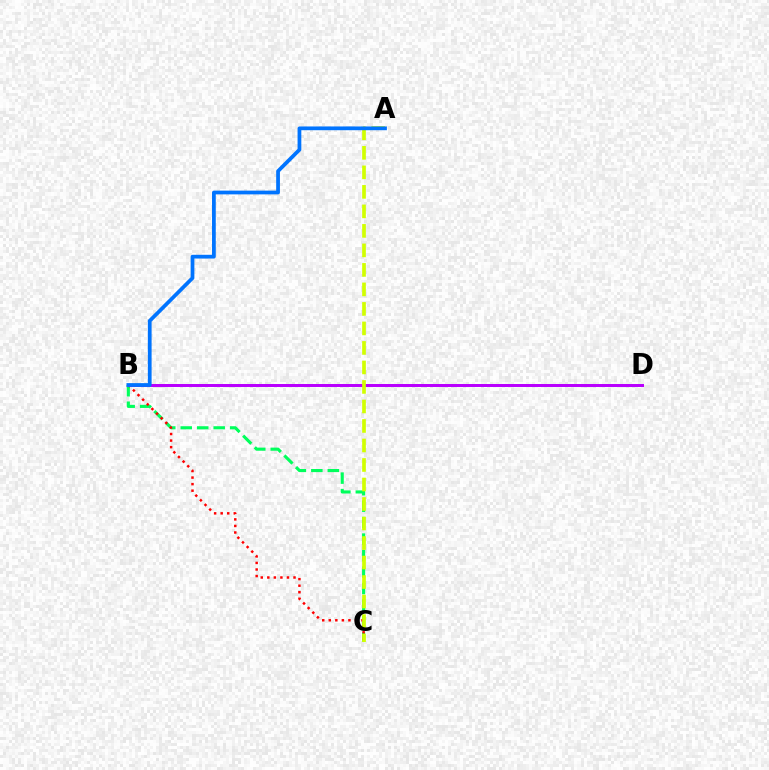{('B', 'C'): [{'color': '#00ff5c', 'line_style': 'dashed', 'thickness': 2.24}, {'color': '#ff0000', 'line_style': 'dotted', 'thickness': 1.78}], ('B', 'D'): [{'color': '#b900ff', 'line_style': 'solid', 'thickness': 2.15}], ('A', 'C'): [{'color': '#d1ff00', 'line_style': 'dashed', 'thickness': 2.65}], ('A', 'B'): [{'color': '#0074ff', 'line_style': 'solid', 'thickness': 2.7}]}